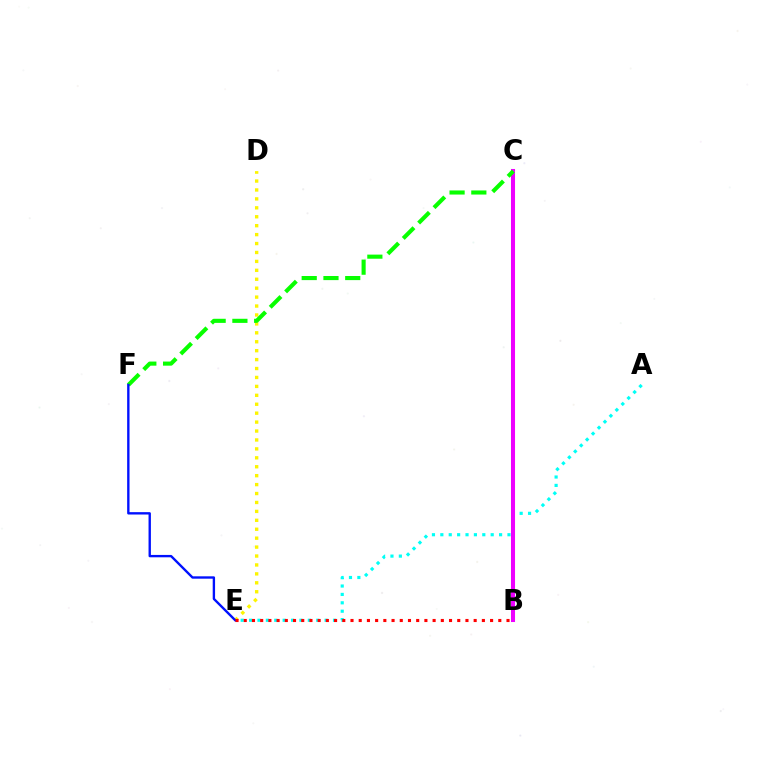{('A', 'E'): [{'color': '#00fff6', 'line_style': 'dotted', 'thickness': 2.28}], ('B', 'C'): [{'color': '#ee00ff', 'line_style': 'solid', 'thickness': 2.92}], ('D', 'E'): [{'color': '#fcf500', 'line_style': 'dotted', 'thickness': 2.43}], ('C', 'F'): [{'color': '#08ff00', 'line_style': 'dashed', 'thickness': 2.96}], ('E', 'F'): [{'color': '#0010ff', 'line_style': 'solid', 'thickness': 1.7}], ('B', 'E'): [{'color': '#ff0000', 'line_style': 'dotted', 'thickness': 2.23}]}